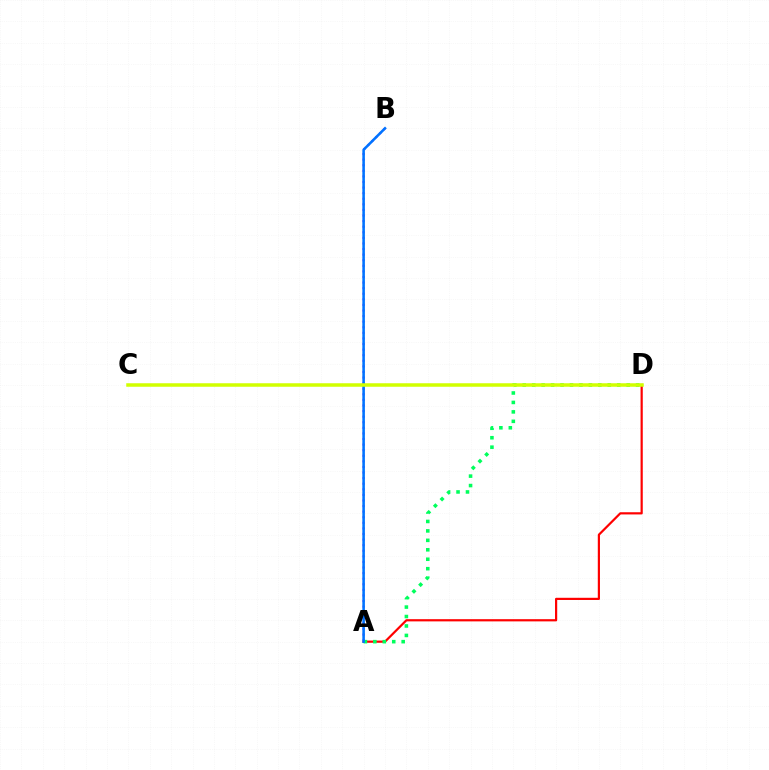{('A', 'D'): [{'color': '#ff0000', 'line_style': 'solid', 'thickness': 1.58}, {'color': '#00ff5c', 'line_style': 'dotted', 'thickness': 2.57}], ('A', 'B'): [{'color': '#b900ff', 'line_style': 'dotted', 'thickness': 1.52}, {'color': '#0074ff', 'line_style': 'solid', 'thickness': 1.84}], ('C', 'D'): [{'color': '#d1ff00', 'line_style': 'solid', 'thickness': 2.53}]}